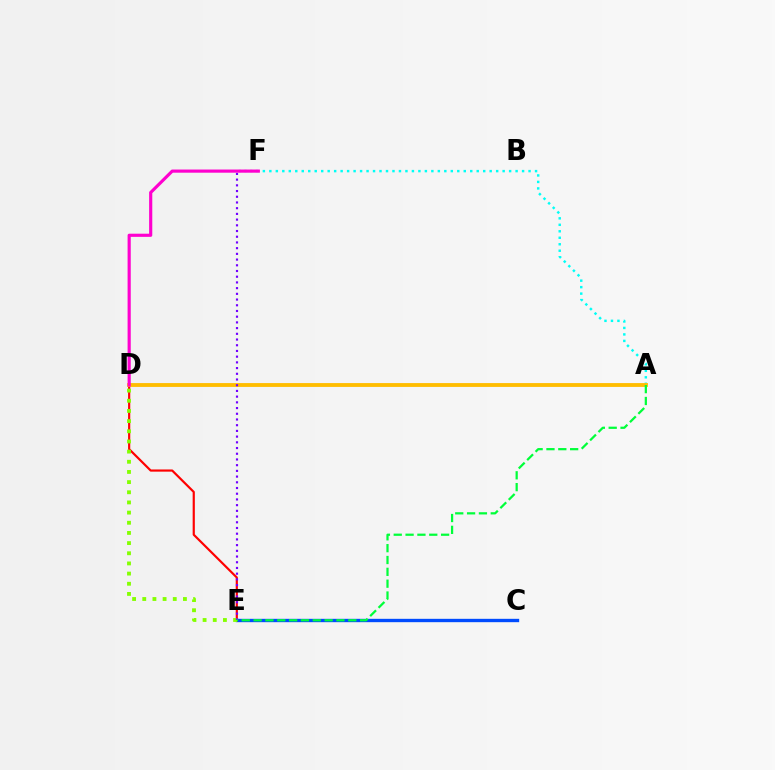{('C', 'E'): [{'color': '#004bff', 'line_style': 'solid', 'thickness': 2.41}], ('A', 'F'): [{'color': '#00fff6', 'line_style': 'dotted', 'thickness': 1.76}], ('D', 'E'): [{'color': '#ff0000', 'line_style': 'solid', 'thickness': 1.57}, {'color': '#84ff00', 'line_style': 'dotted', 'thickness': 2.76}], ('A', 'D'): [{'color': '#ffbd00', 'line_style': 'solid', 'thickness': 2.76}], ('E', 'F'): [{'color': '#7200ff', 'line_style': 'dotted', 'thickness': 1.55}], ('A', 'E'): [{'color': '#00ff39', 'line_style': 'dashed', 'thickness': 1.61}], ('D', 'F'): [{'color': '#ff00cf', 'line_style': 'solid', 'thickness': 2.27}]}